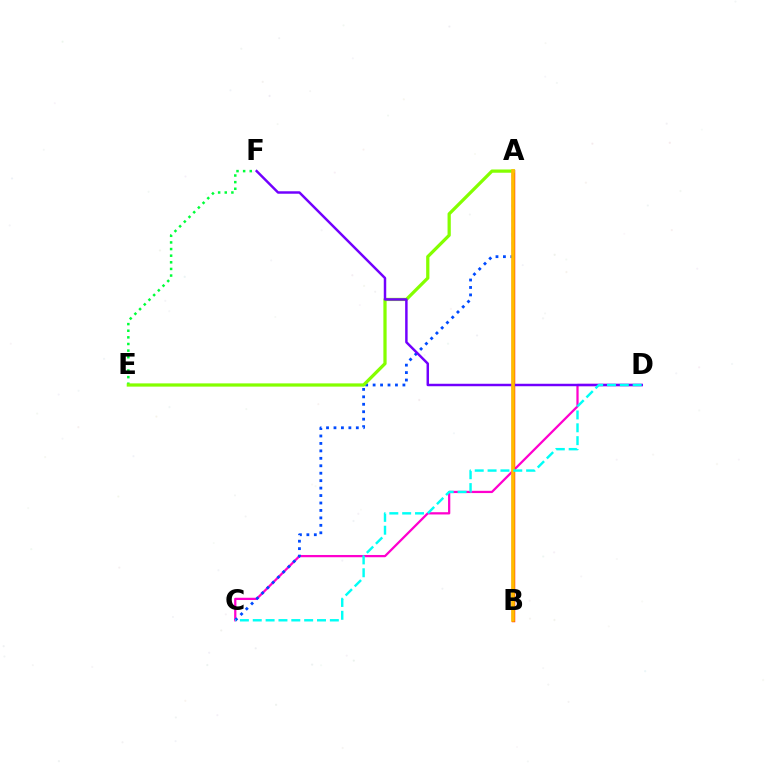{('C', 'D'): [{'color': '#ff00cf', 'line_style': 'solid', 'thickness': 1.62}, {'color': '#00fff6', 'line_style': 'dashed', 'thickness': 1.75}], ('A', 'C'): [{'color': '#004bff', 'line_style': 'dotted', 'thickness': 2.02}], ('A', 'B'): [{'color': '#ff0000', 'line_style': 'solid', 'thickness': 2.45}, {'color': '#ffbd00', 'line_style': 'solid', 'thickness': 2.59}], ('E', 'F'): [{'color': '#00ff39', 'line_style': 'dotted', 'thickness': 1.8}], ('A', 'E'): [{'color': '#84ff00', 'line_style': 'solid', 'thickness': 2.34}], ('D', 'F'): [{'color': '#7200ff', 'line_style': 'solid', 'thickness': 1.78}]}